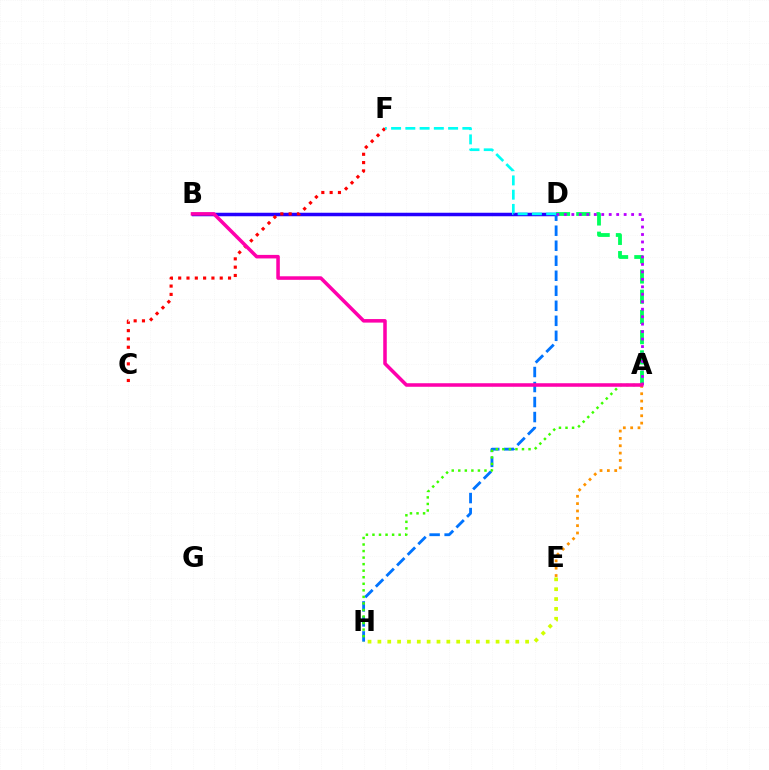{('B', 'D'): [{'color': '#2500ff', 'line_style': 'solid', 'thickness': 2.52}], ('A', 'D'): [{'color': '#00ff5c', 'line_style': 'dashed', 'thickness': 2.75}, {'color': '#b900ff', 'line_style': 'dotted', 'thickness': 2.03}], ('C', 'F'): [{'color': '#ff0000', 'line_style': 'dotted', 'thickness': 2.26}], ('D', 'H'): [{'color': '#0074ff', 'line_style': 'dashed', 'thickness': 2.04}], ('A', 'E'): [{'color': '#ff9400', 'line_style': 'dotted', 'thickness': 1.99}], ('D', 'F'): [{'color': '#00fff6', 'line_style': 'dashed', 'thickness': 1.94}], ('A', 'H'): [{'color': '#3dff00', 'line_style': 'dotted', 'thickness': 1.78}], ('E', 'H'): [{'color': '#d1ff00', 'line_style': 'dotted', 'thickness': 2.68}], ('A', 'B'): [{'color': '#ff00ac', 'line_style': 'solid', 'thickness': 2.55}]}